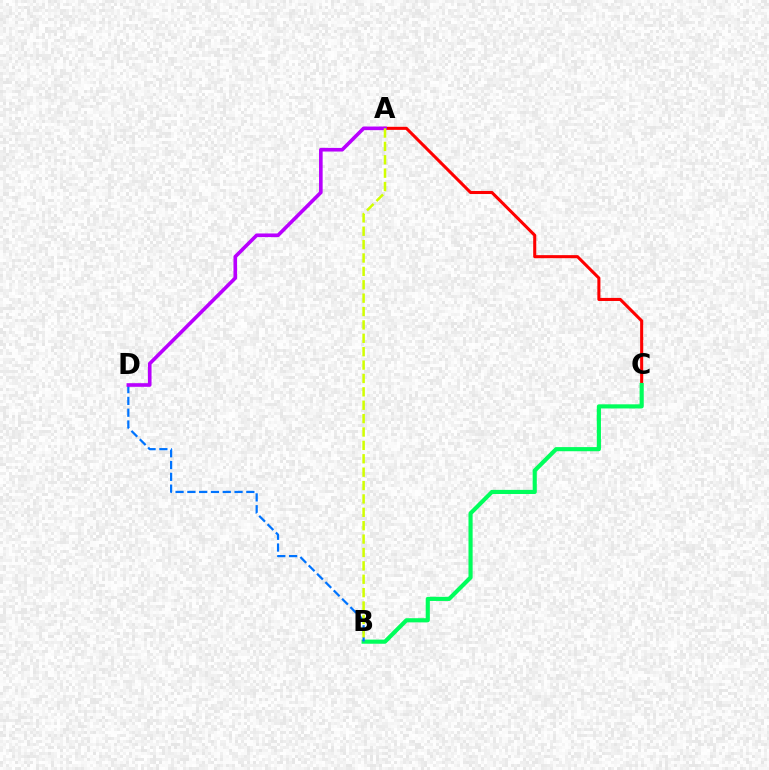{('A', 'C'): [{'color': '#ff0000', 'line_style': 'solid', 'thickness': 2.21}], ('B', 'C'): [{'color': '#00ff5c', 'line_style': 'solid', 'thickness': 2.98}], ('B', 'D'): [{'color': '#0074ff', 'line_style': 'dashed', 'thickness': 1.6}], ('A', 'D'): [{'color': '#b900ff', 'line_style': 'solid', 'thickness': 2.61}], ('A', 'B'): [{'color': '#d1ff00', 'line_style': 'dashed', 'thickness': 1.82}]}